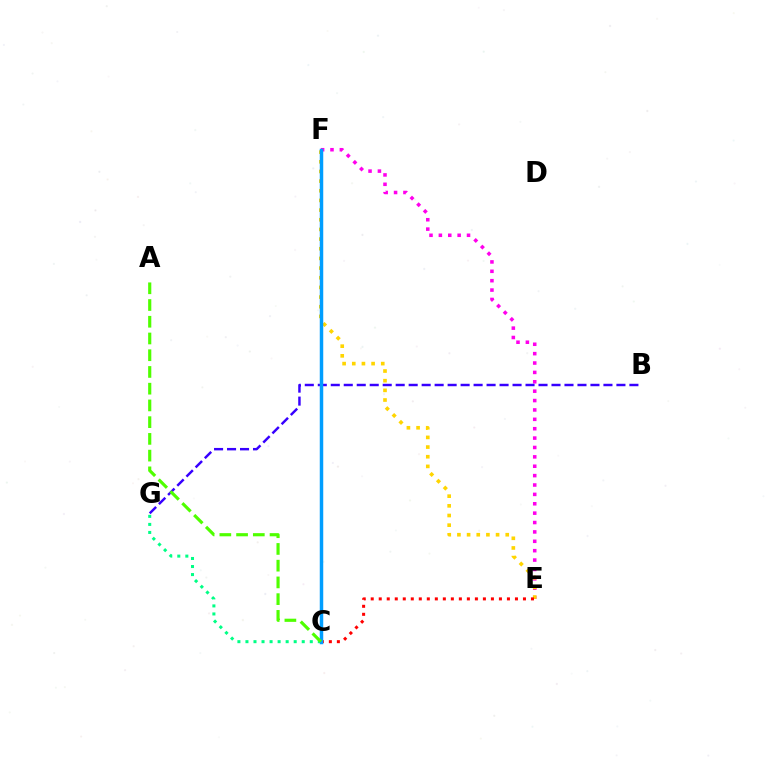{('E', 'F'): [{'color': '#ff00ed', 'line_style': 'dotted', 'thickness': 2.55}, {'color': '#ffd500', 'line_style': 'dotted', 'thickness': 2.63}], ('C', 'E'): [{'color': '#ff0000', 'line_style': 'dotted', 'thickness': 2.18}], ('B', 'G'): [{'color': '#3700ff', 'line_style': 'dashed', 'thickness': 1.76}], ('C', 'G'): [{'color': '#00ff86', 'line_style': 'dotted', 'thickness': 2.18}], ('C', 'F'): [{'color': '#009eff', 'line_style': 'solid', 'thickness': 2.5}], ('A', 'C'): [{'color': '#4fff00', 'line_style': 'dashed', 'thickness': 2.27}]}